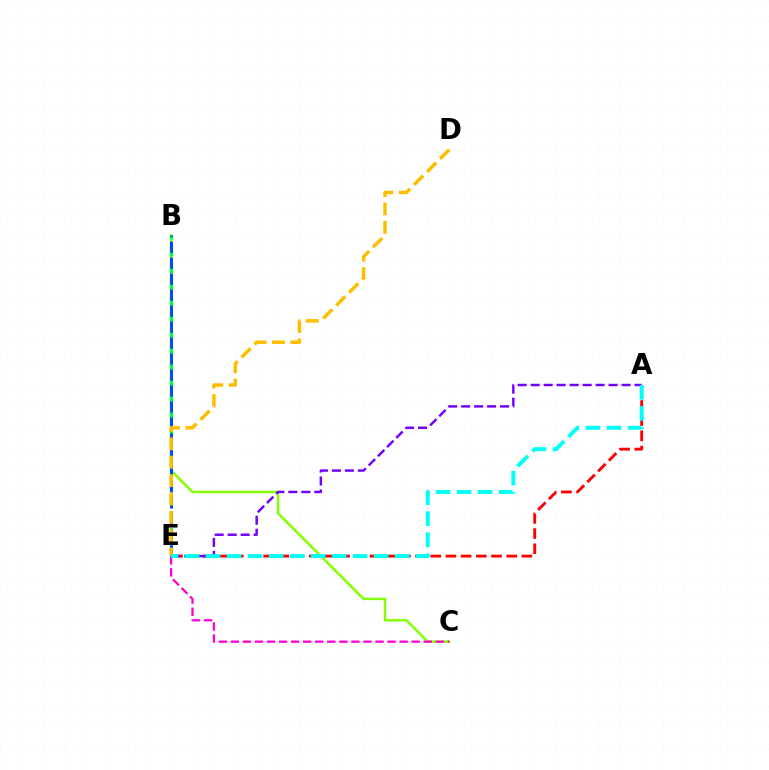{('B', 'C'): [{'color': '#84ff00', 'line_style': 'solid', 'thickness': 1.79}], ('A', 'E'): [{'color': '#ff0000', 'line_style': 'dashed', 'thickness': 2.06}, {'color': '#7200ff', 'line_style': 'dashed', 'thickness': 1.76}, {'color': '#00fff6', 'line_style': 'dashed', 'thickness': 2.85}], ('B', 'E'): [{'color': '#00ff39', 'line_style': 'dashed', 'thickness': 2.27}, {'color': '#004bff', 'line_style': 'dashed', 'thickness': 2.17}], ('D', 'E'): [{'color': '#ffbd00', 'line_style': 'dashed', 'thickness': 2.5}], ('C', 'E'): [{'color': '#ff00cf', 'line_style': 'dashed', 'thickness': 1.64}]}